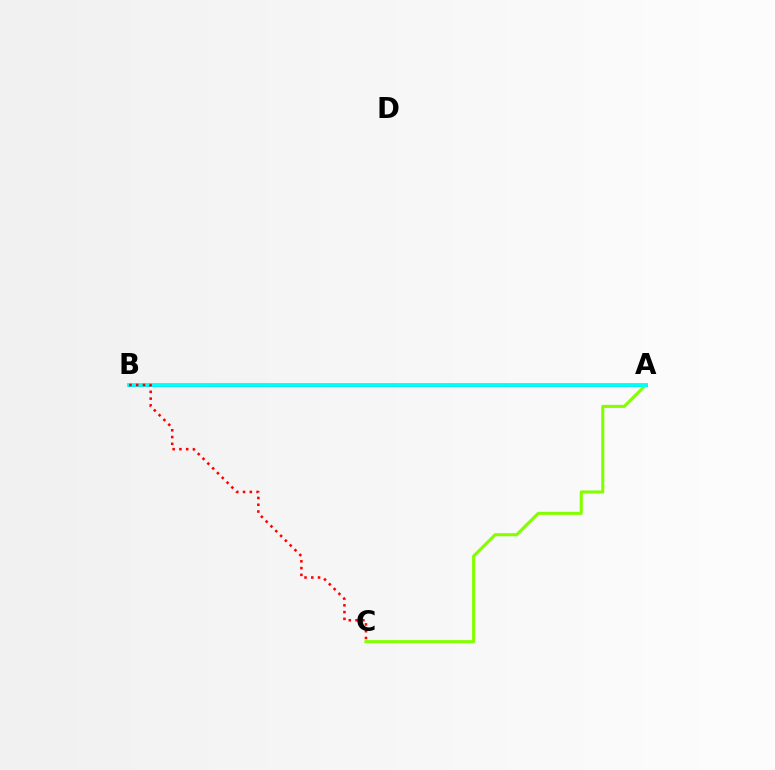{('A', 'B'): [{'color': '#7200ff', 'line_style': 'solid', 'thickness': 2.06}, {'color': '#00fff6', 'line_style': 'solid', 'thickness': 2.77}], ('A', 'C'): [{'color': '#84ff00', 'line_style': 'solid', 'thickness': 2.21}], ('B', 'C'): [{'color': '#ff0000', 'line_style': 'dotted', 'thickness': 1.84}]}